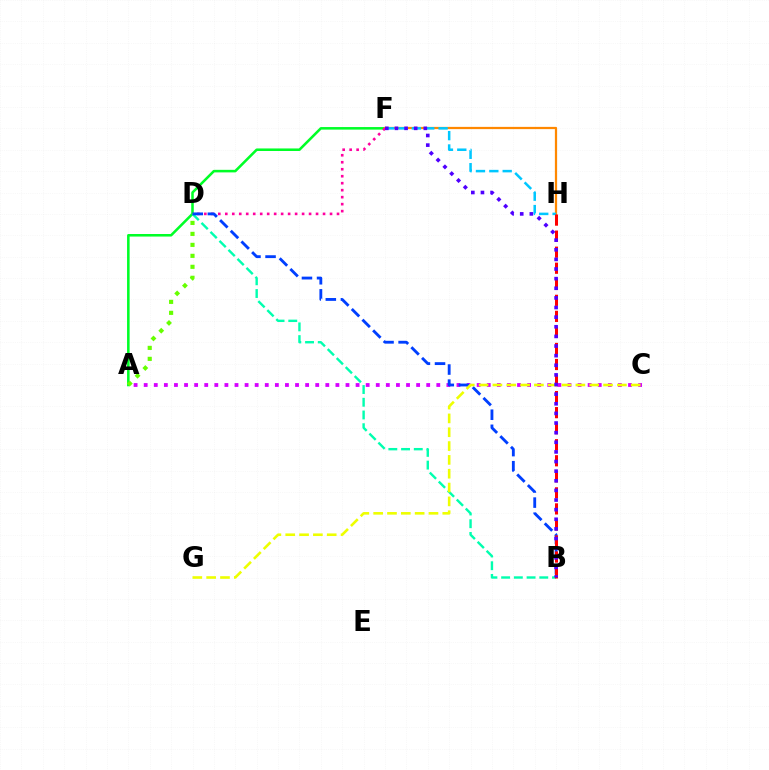{('A', 'F'): [{'color': '#00ff27', 'line_style': 'solid', 'thickness': 1.84}], ('A', 'C'): [{'color': '#d600ff', 'line_style': 'dotted', 'thickness': 2.74}], ('F', 'H'): [{'color': '#ff8800', 'line_style': 'solid', 'thickness': 1.61}, {'color': '#00c7ff', 'line_style': 'dashed', 'thickness': 1.81}], ('B', 'D'): [{'color': '#00ffaf', 'line_style': 'dashed', 'thickness': 1.73}, {'color': '#003fff', 'line_style': 'dashed', 'thickness': 2.05}], ('D', 'F'): [{'color': '#ff00a0', 'line_style': 'dotted', 'thickness': 1.9}], ('B', 'H'): [{'color': '#ff0000', 'line_style': 'dashed', 'thickness': 2.18}], ('A', 'D'): [{'color': '#66ff00', 'line_style': 'dotted', 'thickness': 2.98}], ('C', 'G'): [{'color': '#eeff00', 'line_style': 'dashed', 'thickness': 1.88}], ('B', 'F'): [{'color': '#4f00ff', 'line_style': 'dotted', 'thickness': 2.62}]}